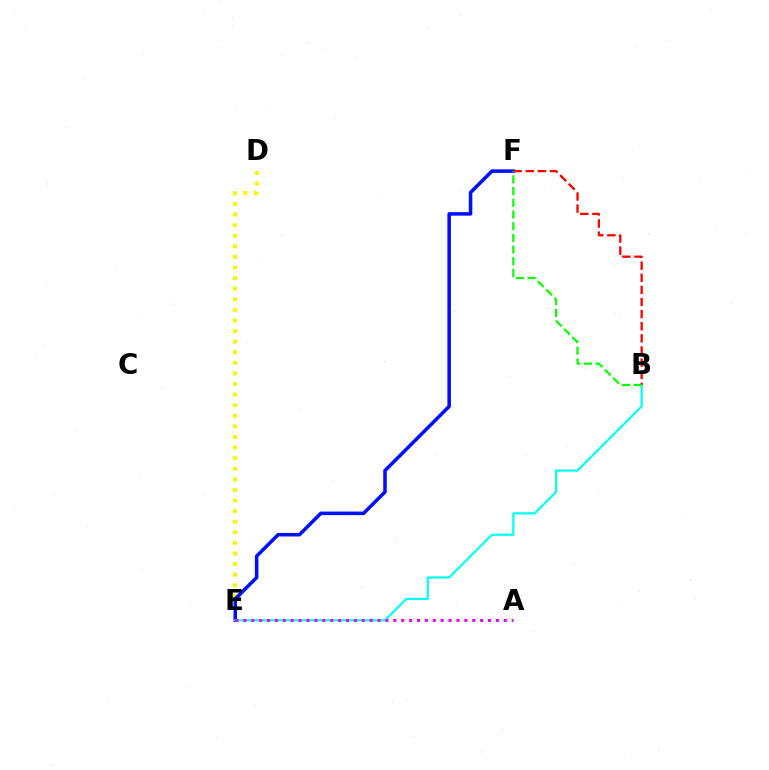{('D', 'E'): [{'color': '#fcf500', 'line_style': 'dotted', 'thickness': 2.88}], ('E', 'F'): [{'color': '#0010ff', 'line_style': 'solid', 'thickness': 2.55}], ('B', 'E'): [{'color': '#00fff6', 'line_style': 'solid', 'thickness': 1.57}], ('B', 'F'): [{'color': '#ff0000', 'line_style': 'dashed', 'thickness': 1.65}, {'color': '#08ff00', 'line_style': 'dashed', 'thickness': 1.59}], ('A', 'E'): [{'color': '#ee00ff', 'line_style': 'dotted', 'thickness': 2.14}]}